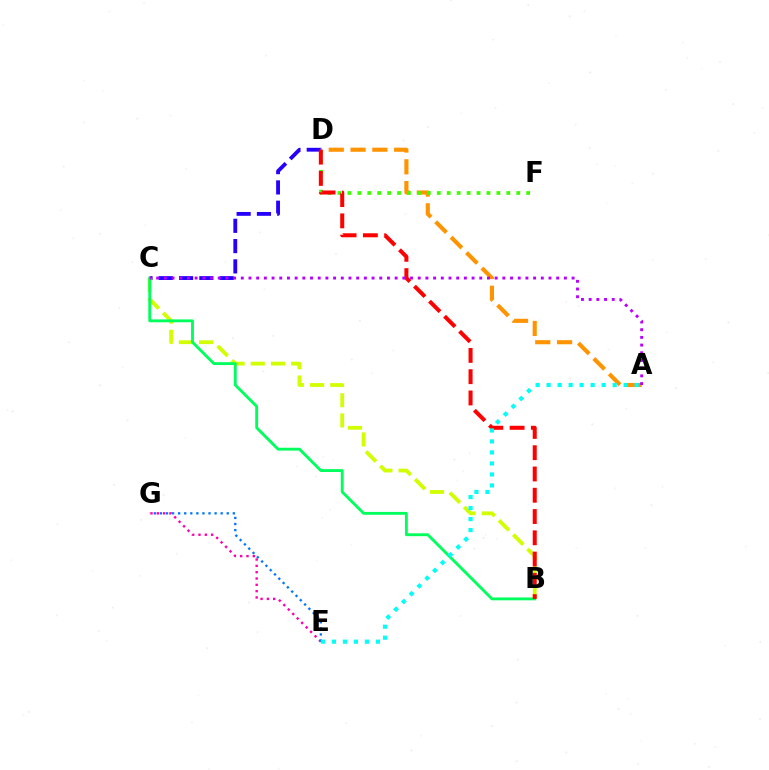{('E', 'G'): [{'color': '#ff00ac', 'line_style': 'dotted', 'thickness': 1.72}, {'color': '#0074ff', 'line_style': 'dotted', 'thickness': 1.65}], ('C', 'D'): [{'color': '#2500ff', 'line_style': 'dashed', 'thickness': 2.76}], ('A', 'D'): [{'color': '#ff9400', 'line_style': 'dashed', 'thickness': 2.96}], ('B', 'C'): [{'color': '#d1ff00', 'line_style': 'dashed', 'thickness': 2.74}, {'color': '#00ff5c', 'line_style': 'solid', 'thickness': 2.06}], ('D', 'F'): [{'color': '#3dff00', 'line_style': 'dotted', 'thickness': 2.7}], ('B', 'D'): [{'color': '#ff0000', 'line_style': 'dashed', 'thickness': 2.89}], ('A', 'E'): [{'color': '#00fff6', 'line_style': 'dotted', 'thickness': 2.99}], ('A', 'C'): [{'color': '#b900ff', 'line_style': 'dotted', 'thickness': 2.09}]}